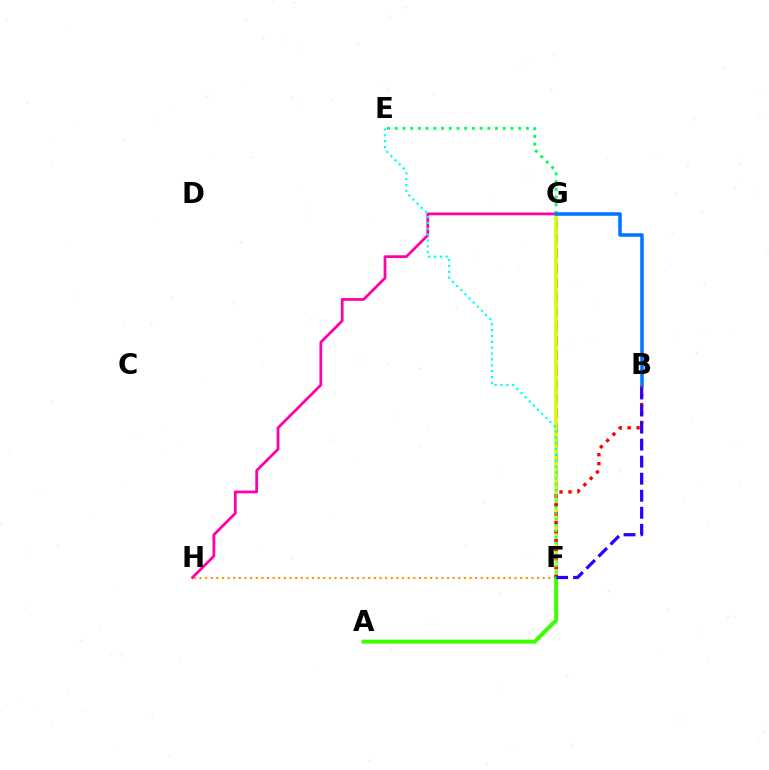{('E', 'G'): [{'color': '#00ff5c', 'line_style': 'dotted', 'thickness': 2.1}], ('F', 'G'): [{'color': '#b900ff', 'line_style': 'dashed', 'thickness': 1.97}, {'color': '#d1ff00', 'line_style': 'solid', 'thickness': 2.57}], ('G', 'H'): [{'color': '#ff00ac', 'line_style': 'solid', 'thickness': 1.98}], ('F', 'H'): [{'color': '#ff9400', 'line_style': 'dotted', 'thickness': 1.53}], ('A', 'F'): [{'color': '#3dff00', 'line_style': 'solid', 'thickness': 2.89}], ('B', 'F'): [{'color': '#ff0000', 'line_style': 'dotted', 'thickness': 2.43}, {'color': '#2500ff', 'line_style': 'dashed', 'thickness': 2.31}], ('B', 'G'): [{'color': '#0074ff', 'line_style': 'solid', 'thickness': 2.54}], ('E', 'F'): [{'color': '#00fff6', 'line_style': 'dotted', 'thickness': 1.59}]}